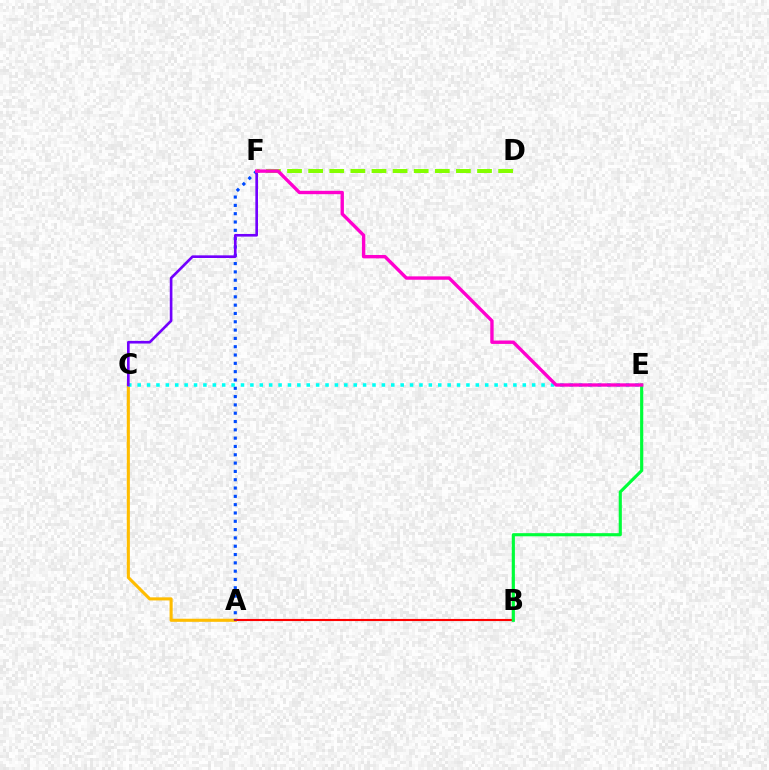{('A', 'C'): [{'color': '#ffbd00', 'line_style': 'solid', 'thickness': 2.23}], ('A', 'B'): [{'color': '#ff0000', 'line_style': 'solid', 'thickness': 1.52}], ('A', 'F'): [{'color': '#004bff', 'line_style': 'dotted', 'thickness': 2.26}], ('C', 'E'): [{'color': '#00fff6', 'line_style': 'dotted', 'thickness': 2.55}], ('C', 'F'): [{'color': '#7200ff', 'line_style': 'solid', 'thickness': 1.9}], ('B', 'E'): [{'color': '#00ff39', 'line_style': 'solid', 'thickness': 2.25}], ('D', 'F'): [{'color': '#84ff00', 'line_style': 'dashed', 'thickness': 2.87}], ('E', 'F'): [{'color': '#ff00cf', 'line_style': 'solid', 'thickness': 2.43}]}